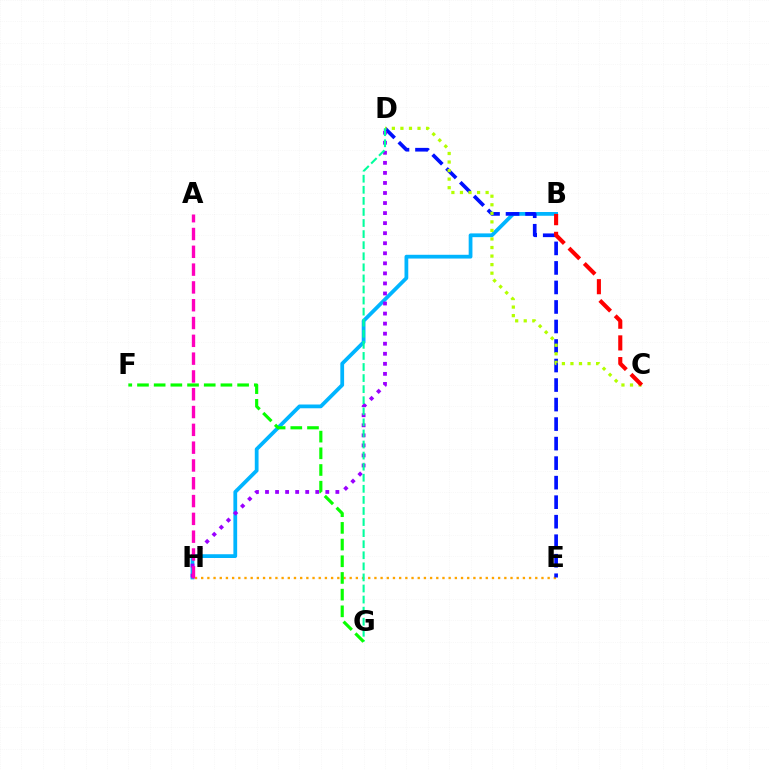{('B', 'H'): [{'color': '#00b5ff', 'line_style': 'solid', 'thickness': 2.71}], ('E', 'H'): [{'color': '#ffa500', 'line_style': 'dotted', 'thickness': 1.68}], ('D', 'E'): [{'color': '#0010ff', 'line_style': 'dashed', 'thickness': 2.65}], ('D', 'H'): [{'color': '#9b00ff', 'line_style': 'dotted', 'thickness': 2.73}], ('C', 'D'): [{'color': '#b3ff00', 'line_style': 'dotted', 'thickness': 2.32}], ('D', 'G'): [{'color': '#00ff9d', 'line_style': 'dashed', 'thickness': 1.5}], ('A', 'H'): [{'color': '#ff00bd', 'line_style': 'dashed', 'thickness': 2.42}], ('B', 'C'): [{'color': '#ff0000', 'line_style': 'dashed', 'thickness': 2.95}], ('F', 'G'): [{'color': '#08ff00', 'line_style': 'dashed', 'thickness': 2.27}]}